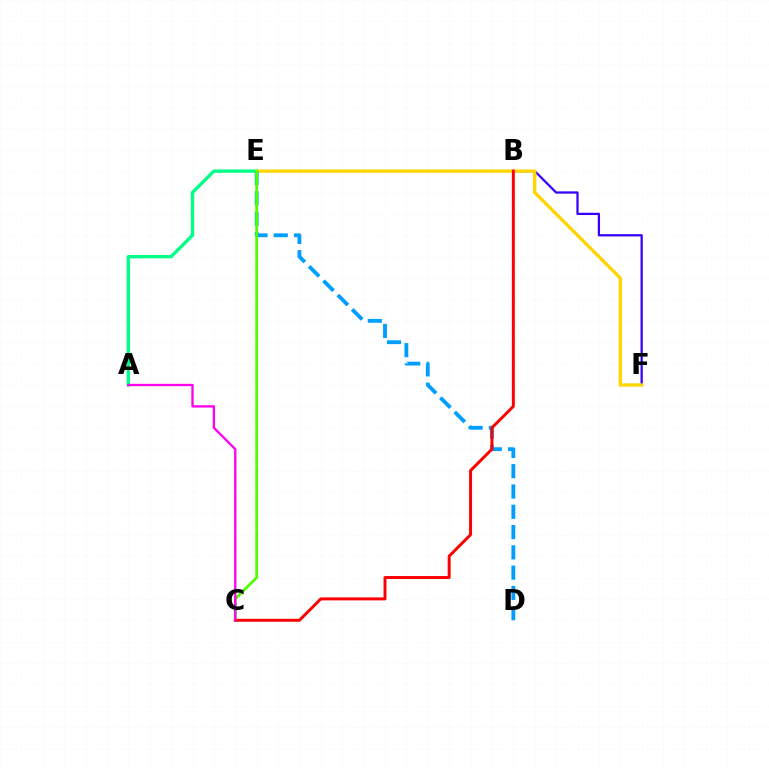{('B', 'F'): [{'color': '#3700ff', 'line_style': 'solid', 'thickness': 1.62}], ('A', 'E'): [{'color': '#00ff86', 'line_style': 'solid', 'thickness': 2.41}], ('E', 'F'): [{'color': '#ffd500', 'line_style': 'solid', 'thickness': 2.37}], ('D', 'E'): [{'color': '#009eff', 'line_style': 'dashed', 'thickness': 2.76}], ('C', 'E'): [{'color': '#4fff00', 'line_style': 'solid', 'thickness': 2.01}], ('B', 'C'): [{'color': '#ff0000', 'line_style': 'solid', 'thickness': 2.13}], ('A', 'C'): [{'color': '#ff00ed', 'line_style': 'solid', 'thickness': 1.68}]}